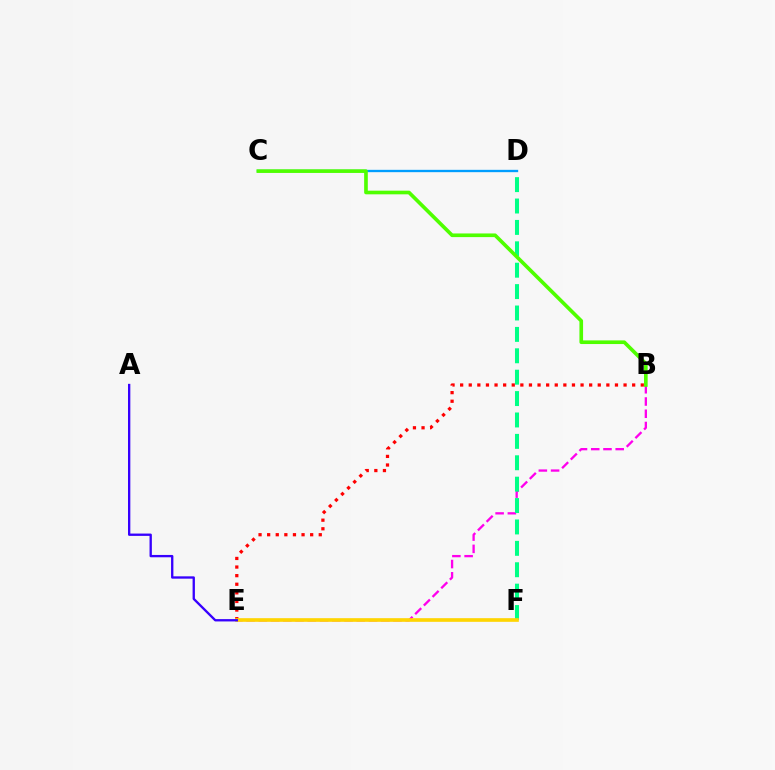{('C', 'D'): [{'color': '#009eff', 'line_style': 'solid', 'thickness': 1.68}], ('B', 'E'): [{'color': '#ff00ed', 'line_style': 'dashed', 'thickness': 1.66}, {'color': '#ff0000', 'line_style': 'dotted', 'thickness': 2.34}], ('D', 'F'): [{'color': '#00ff86', 'line_style': 'dashed', 'thickness': 2.91}], ('E', 'F'): [{'color': '#ffd500', 'line_style': 'solid', 'thickness': 2.63}], ('B', 'C'): [{'color': '#4fff00', 'line_style': 'solid', 'thickness': 2.63}], ('A', 'E'): [{'color': '#3700ff', 'line_style': 'solid', 'thickness': 1.68}]}